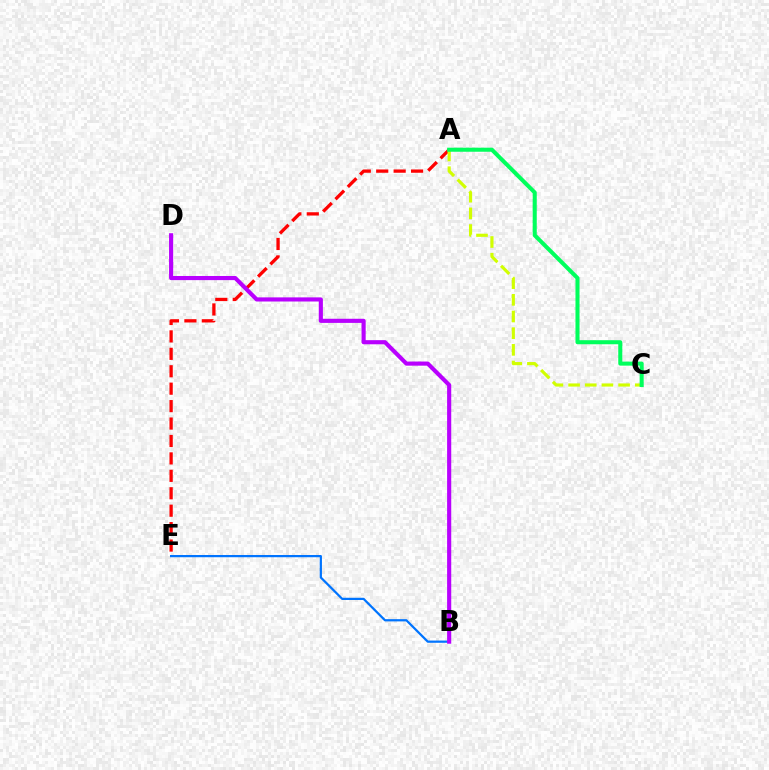{('B', 'E'): [{'color': '#0074ff', 'line_style': 'solid', 'thickness': 1.61}], ('A', 'E'): [{'color': '#ff0000', 'line_style': 'dashed', 'thickness': 2.37}], ('A', 'C'): [{'color': '#d1ff00', 'line_style': 'dashed', 'thickness': 2.26}, {'color': '#00ff5c', 'line_style': 'solid', 'thickness': 2.92}], ('B', 'D'): [{'color': '#b900ff', 'line_style': 'solid', 'thickness': 2.97}]}